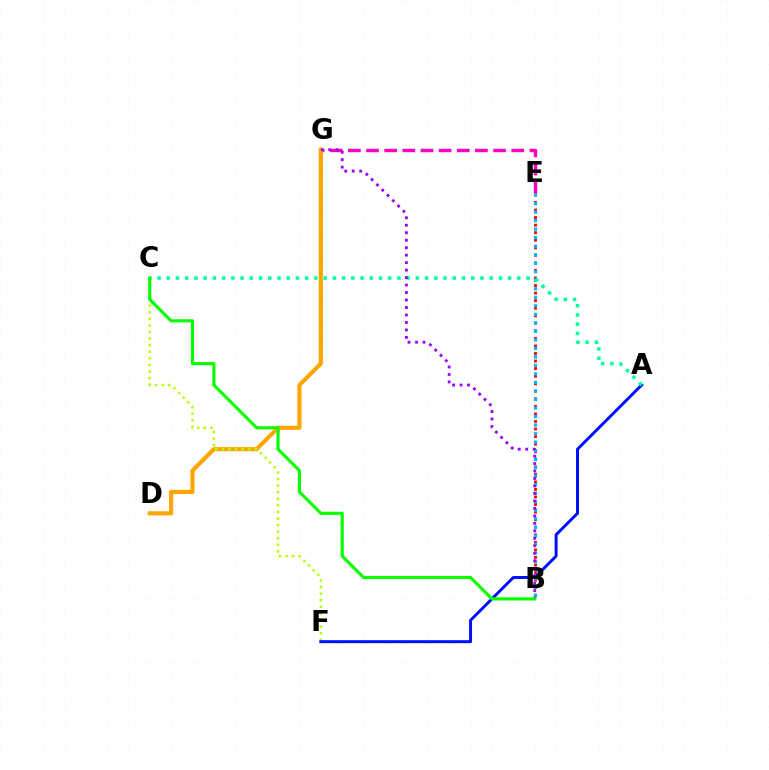{('E', 'G'): [{'color': '#ff00bd', 'line_style': 'dashed', 'thickness': 2.47}], ('D', 'G'): [{'color': '#ffa500', 'line_style': 'solid', 'thickness': 2.99}], ('B', 'E'): [{'color': '#ff0000', 'line_style': 'dotted', 'thickness': 2.05}, {'color': '#00b5ff', 'line_style': 'dotted', 'thickness': 2.31}], ('C', 'F'): [{'color': '#b3ff00', 'line_style': 'dotted', 'thickness': 1.79}], ('A', 'F'): [{'color': '#0010ff', 'line_style': 'solid', 'thickness': 2.14}], ('A', 'C'): [{'color': '#00ff9d', 'line_style': 'dotted', 'thickness': 2.51}], ('B', 'G'): [{'color': '#9b00ff', 'line_style': 'dotted', 'thickness': 2.03}], ('B', 'C'): [{'color': '#08ff00', 'line_style': 'solid', 'thickness': 2.27}]}